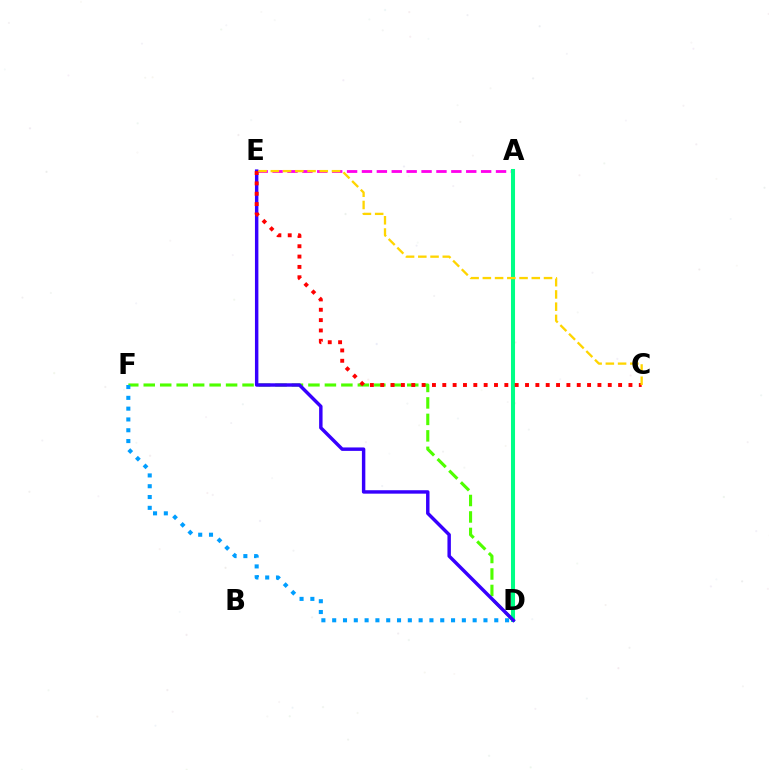{('A', 'E'): [{'color': '#ff00ed', 'line_style': 'dashed', 'thickness': 2.02}], ('A', 'D'): [{'color': '#00ff86', 'line_style': 'solid', 'thickness': 2.92}], ('D', 'F'): [{'color': '#4fff00', 'line_style': 'dashed', 'thickness': 2.24}, {'color': '#009eff', 'line_style': 'dotted', 'thickness': 2.94}], ('D', 'E'): [{'color': '#3700ff', 'line_style': 'solid', 'thickness': 2.48}], ('C', 'E'): [{'color': '#ff0000', 'line_style': 'dotted', 'thickness': 2.81}, {'color': '#ffd500', 'line_style': 'dashed', 'thickness': 1.66}]}